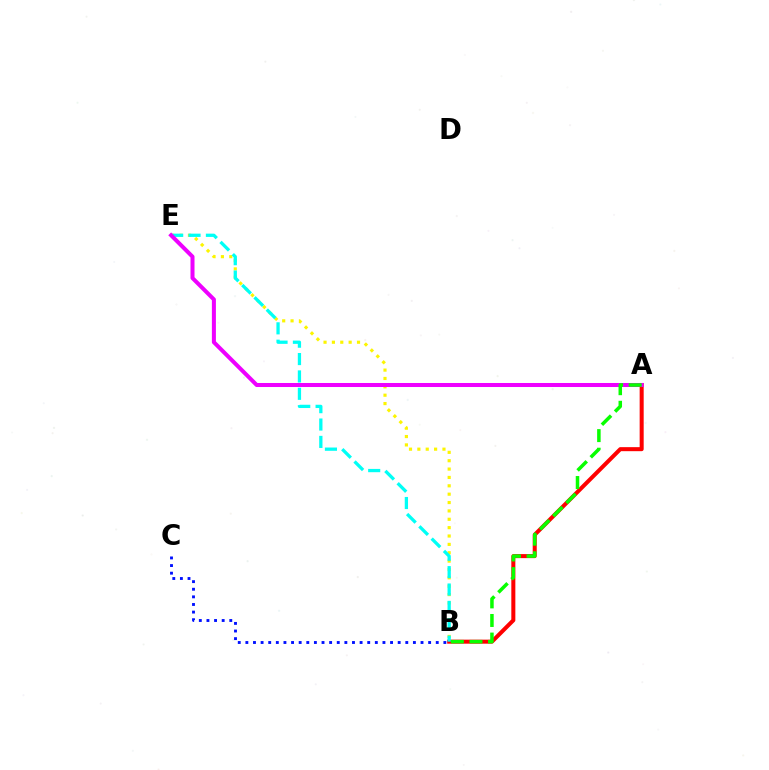{('A', 'B'): [{'color': '#ff0000', 'line_style': 'solid', 'thickness': 2.9}, {'color': '#08ff00', 'line_style': 'dashed', 'thickness': 2.53}], ('B', 'E'): [{'color': '#fcf500', 'line_style': 'dotted', 'thickness': 2.27}, {'color': '#00fff6', 'line_style': 'dashed', 'thickness': 2.36}], ('A', 'E'): [{'color': '#ee00ff', 'line_style': 'solid', 'thickness': 2.89}], ('B', 'C'): [{'color': '#0010ff', 'line_style': 'dotted', 'thickness': 2.07}]}